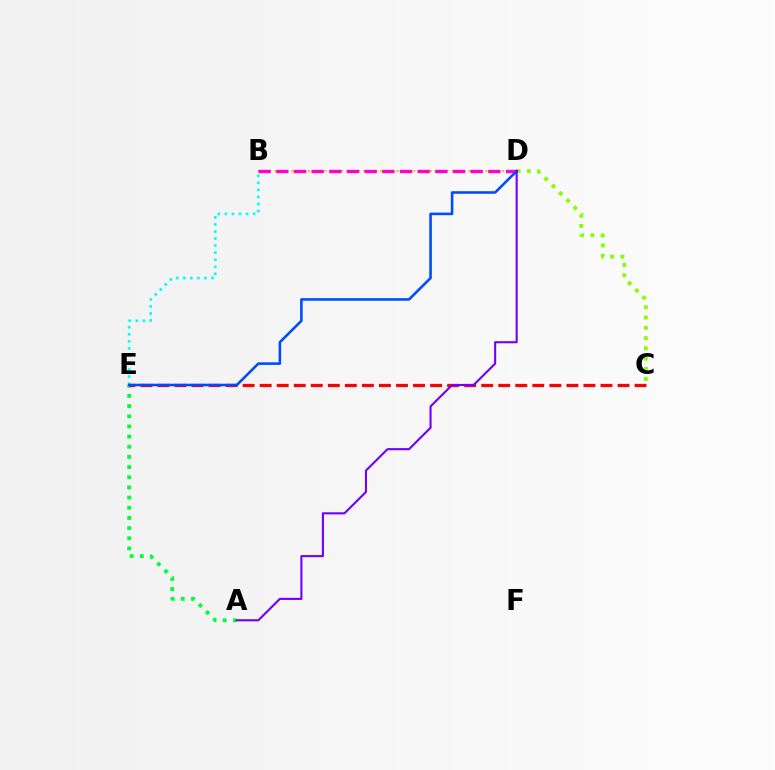{('B', 'D'): [{'color': '#ffbd00', 'line_style': 'dotted', 'thickness': 1.51}, {'color': '#ff00cf', 'line_style': 'dashed', 'thickness': 2.4}], ('B', 'E'): [{'color': '#00fff6', 'line_style': 'dotted', 'thickness': 1.92}], ('C', 'D'): [{'color': '#84ff00', 'line_style': 'dotted', 'thickness': 2.79}], ('A', 'E'): [{'color': '#00ff39', 'line_style': 'dotted', 'thickness': 2.76}], ('C', 'E'): [{'color': '#ff0000', 'line_style': 'dashed', 'thickness': 2.31}], ('D', 'E'): [{'color': '#004bff', 'line_style': 'solid', 'thickness': 1.86}], ('A', 'D'): [{'color': '#7200ff', 'line_style': 'solid', 'thickness': 1.52}]}